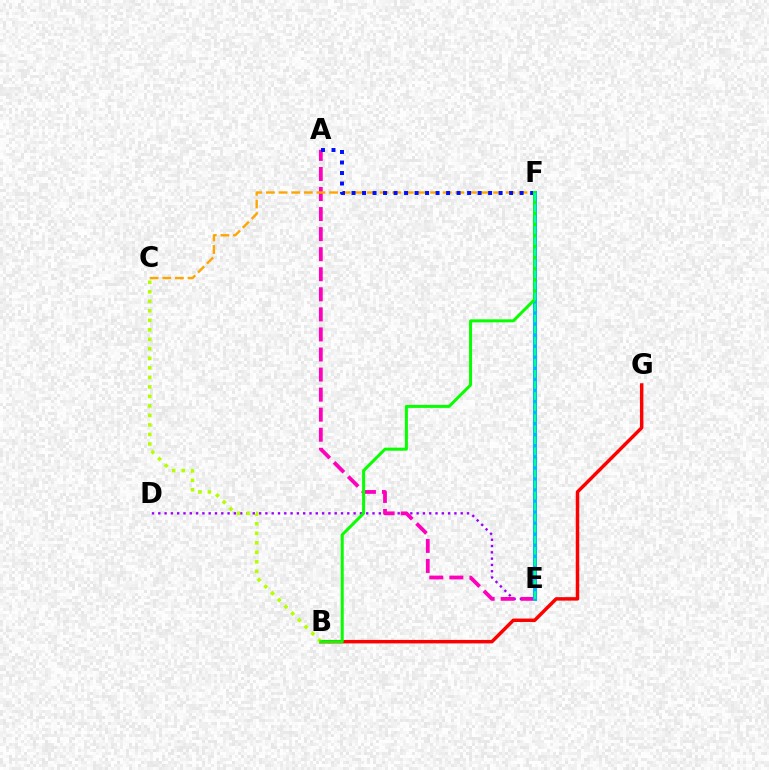{('D', 'E'): [{'color': '#9b00ff', 'line_style': 'dotted', 'thickness': 1.71}], ('A', 'E'): [{'color': '#ff00bd', 'line_style': 'dashed', 'thickness': 2.72}], ('B', 'G'): [{'color': '#ff0000', 'line_style': 'solid', 'thickness': 2.49}], ('C', 'F'): [{'color': '#ffa500', 'line_style': 'dashed', 'thickness': 1.72}], ('B', 'C'): [{'color': '#b3ff00', 'line_style': 'dotted', 'thickness': 2.58}], ('A', 'F'): [{'color': '#0010ff', 'line_style': 'dotted', 'thickness': 2.85}], ('E', 'F'): [{'color': '#00b5ff', 'line_style': 'solid', 'thickness': 2.86}, {'color': '#00ff9d', 'line_style': 'dashed', 'thickness': 1.5}], ('B', 'F'): [{'color': '#08ff00', 'line_style': 'solid', 'thickness': 2.16}]}